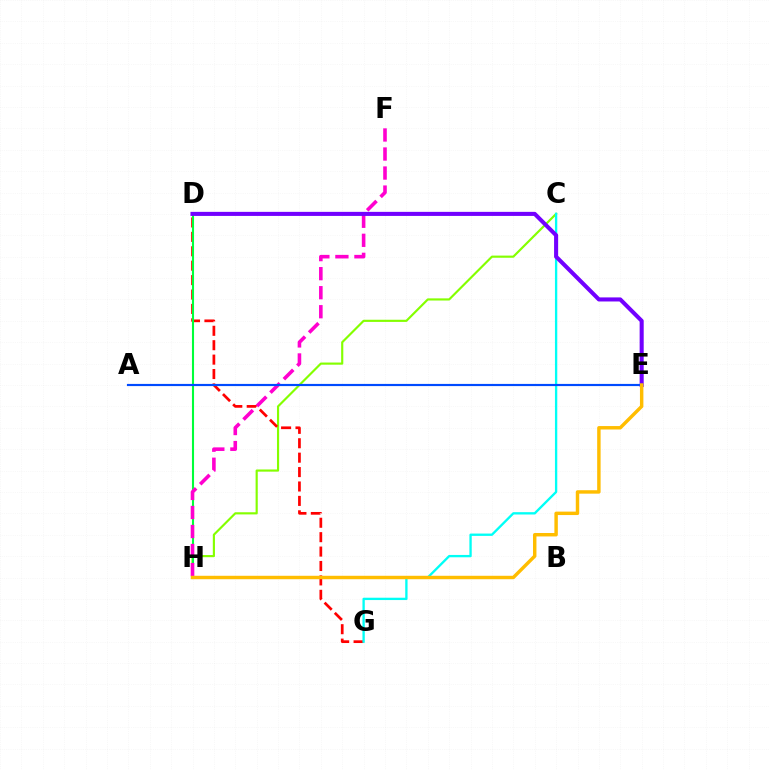{('C', 'H'): [{'color': '#84ff00', 'line_style': 'solid', 'thickness': 1.55}], ('D', 'G'): [{'color': '#ff0000', 'line_style': 'dashed', 'thickness': 1.96}], ('C', 'G'): [{'color': '#00fff6', 'line_style': 'solid', 'thickness': 1.68}], ('D', 'H'): [{'color': '#00ff39', 'line_style': 'solid', 'thickness': 1.51}], ('F', 'H'): [{'color': '#ff00cf', 'line_style': 'dashed', 'thickness': 2.59}], ('D', 'E'): [{'color': '#7200ff', 'line_style': 'solid', 'thickness': 2.93}], ('A', 'E'): [{'color': '#004bff', 'line_style': 'solid', 'thickness': 1.56}], ('E', 'H'): [{'color': '#ffbd00', 'line_style': 'solid', 'thickness': 2.48}]}